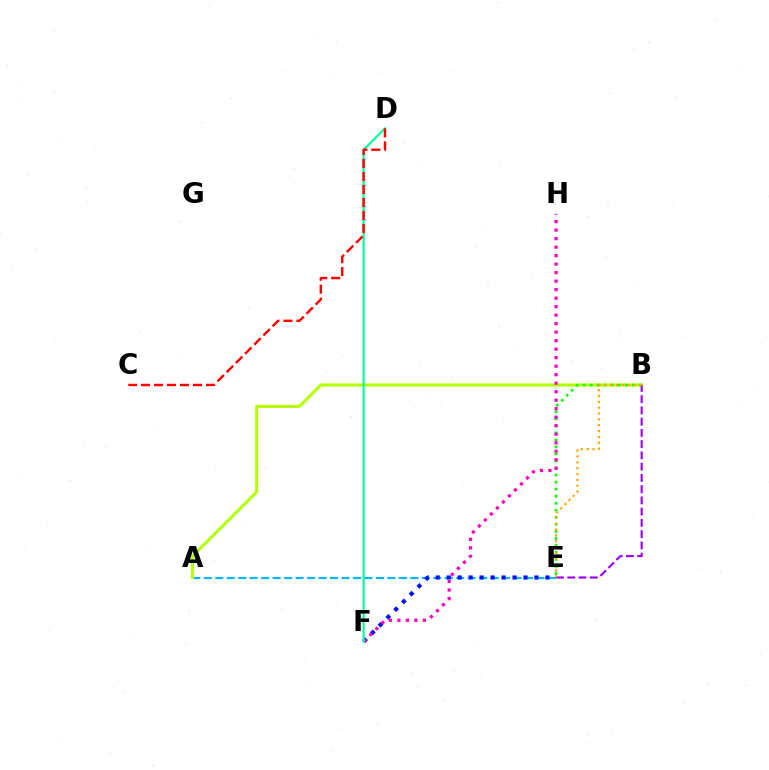{('A', 'E'): [{'color': '#00b5ff', 'line_style': 'dashed', 'thickness': 1.56}], ('A', 'B'): [{'color': '#b3ff00', 'line_style': 'solid', 'thickness': 2.18}], ('B', 'E'): [{'color': '#08ff00', 'line_style': 'dotted', 'thickness': 1.91}, {'color': '#9b00ff', 'line_style': 'dashed', 'thickness': 1.53}, {'color': '#ffa500', 'line_style': 'dotted', 'thickness': 1.59}], ('E', 'F'): [{'color': '#0010ff', 'line_style': 'dotted', 'thickness': 2.98}], ('F', 'H'): [{'color': '#ff00bd', 'line_style': 'dotted', 'thickness': 2.31}], ('D', 'F'): [{'color': '#00ff9d', 'line_style': 'solid', 'thickness': 1.55}], ('C', 'D'): [{'color': '#ff0000', 'line_style': 'dashed', 'thickness': 1.77}]}